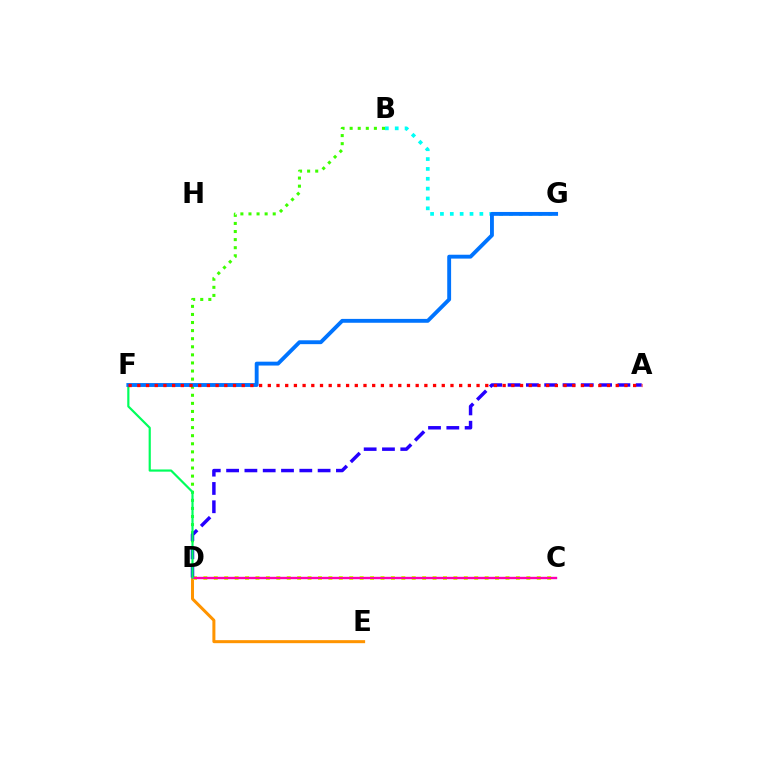{('B', 'G'): [{'color': '#00fff6', 'line_style': 'dotted', 'thickness': 2.68}], ('D', 'E'): [{'color': '#ff9400', 'line_style': 'solid', 'thickness': 2.17}], ('B', 'D'): [{'color': '#3dff00', 'line_style': 'dotted', 'thickness': 2.2}], ('C', 'D'): [{'color': '#b900ff', 'line_style': 'solid', 'thickness': 1.58}, {'color': '#d1ff00', 'line_style': 'dotted', 'thickness': 2.83}, {'color': '#ff00ac', 'line_style': 'solid', 'thickness': 1.58}], ('A', 'D'): [{'color': '#2500ff', 'line_style': 'dashed', 'thickness': 2.49}], ('D', 'F'): [{'color': '#00ff5c', 'line_style': 'solid', 'thickness': 1.57}], ('F', 'G'): [{'color': '#0074ff', 'line_style': 'solid', 'thickness': 2.78}], ('A', 'F'): [{'color': '#ff0000', 'line_style': 'dotted', 'thickness': 2.36}]}